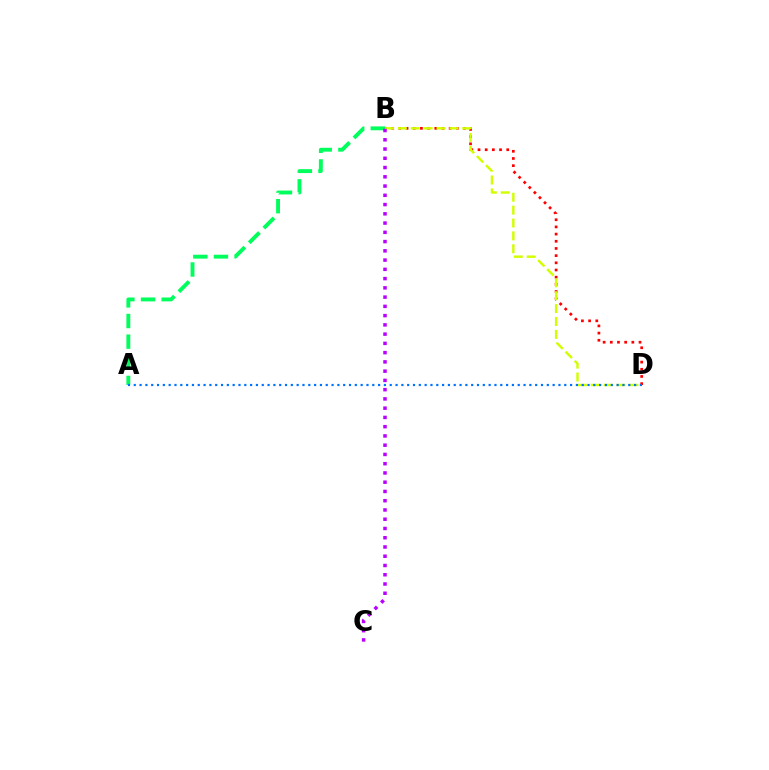{('A', 'B'): [{'color': '#00ff5c', 'line_style': 'dashed', 'thickness': 2.8}], ('B', 'D'): [{'color': '#ff0000', 'line_style': 'dotted', 'thickness': 1.95}, {'color': '#d1ff00', 'line_style': 'dashed', 'thickness': 1.75}], ('A', 'D'): [{'color': '#0074ff', 'line_style': 'dotted', 'thickness': 1.58}], ('B', 'C'): [{'color': '#b900ff', 'line_style': 'dotted', 'thickness': 2.51}]}